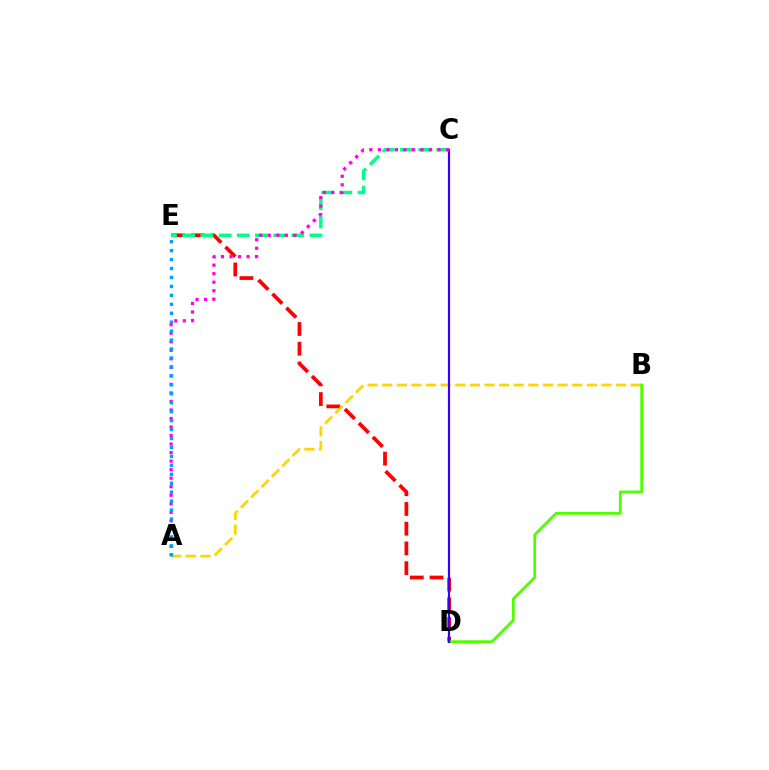{('D', 'E'): [{'color': '#ff0000', 'line_style': 'dashed', 'thickness': 2.68}], ('A', 'B'): [{'color': '#ffd500', 'line_style': 'dashed', 'thickness': 1.99}], ('B', 'D'): [{'color': '#4fff00', 'line_style': 'solid', 'thickness': 2.0}], ('C', 'E'): [{'color': '#00ff86', 'line_style': 'dashed', 'thickness': 2.47}], ('C', 'D'): [{'color': '#3700ff', 'line_style': 'solid', 'thickness': 1.58}], ('A', 'C'): [{'color': '#ff00ed', 'line_style': 'dotted', 'thickness': 2.32}], ('A', 'E'): [{'color': '#009eff', 'line_style': 'dotted', 'thickness': 2.43}]}